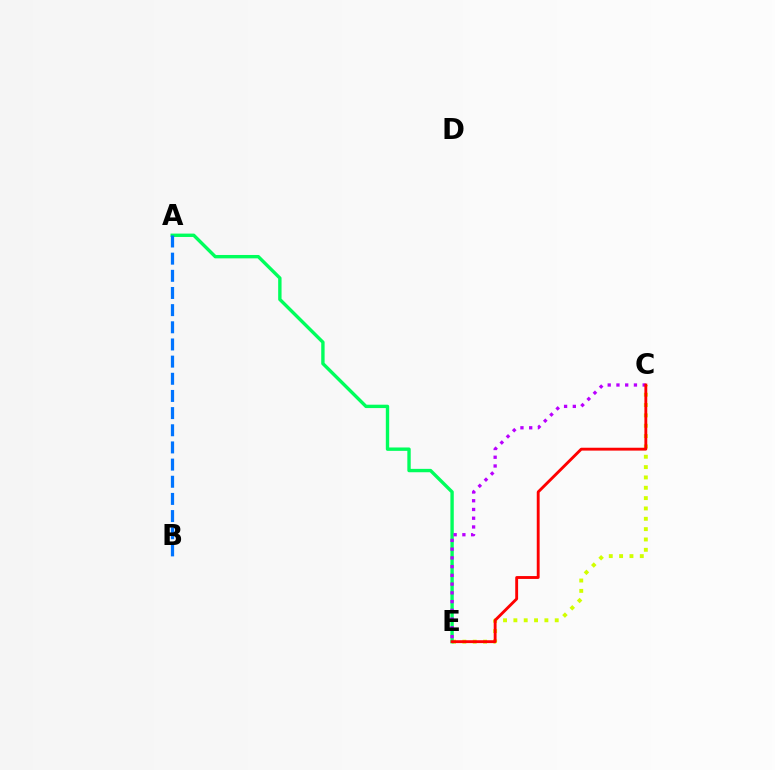{('C', 'E'): [{'color': '#d1ff00', 'line_style': 'dotted', 'thickness': 2.81}, {'color': '#b900ff', 'line_style': 'dotted', 'thickness': 2.38}, {'color': '#ff0000', 'line_style': 'solid', 'thickness': 2.07}], ('A', 'E'): [{'color': '#00ff5c', 'line_style': 'solid', 'thickness': 2.43}], ('A', 'B'): [{'color': '#0074ff', 'line_style': 'dashed', 'thickness': 2.33}]}